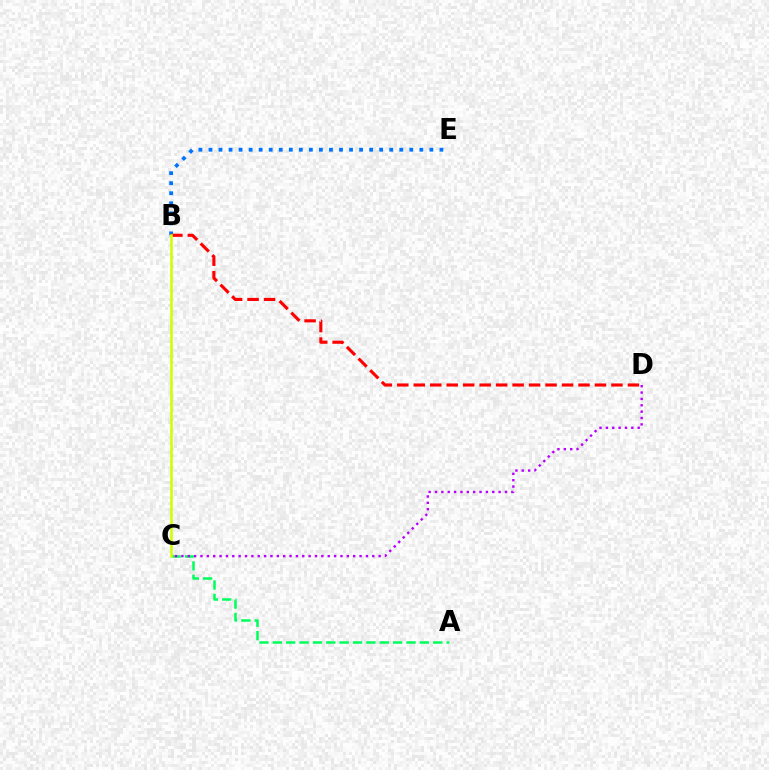{('B', 'E'): [{'color': '#0074ff', 'line_style': 'dotted', 'thickness': 2.73}], ('B', 'D'): [{'color': '#ff0000', 'line_style': 'dashed', 'thickness': 2.24}], ('A', 'C'): [{'color': '#00ff5c', 'line_style': 'dashed', 'thickness': 1.82}], ('B', 'C'): [{'color': '#d1ff00', 'line_style': 'solid', 'thickness': 1.85}], ('C', 'D'): [{'color': '#b900ff', 'line_style': 'dotted', 'thickness': 1.73}]}